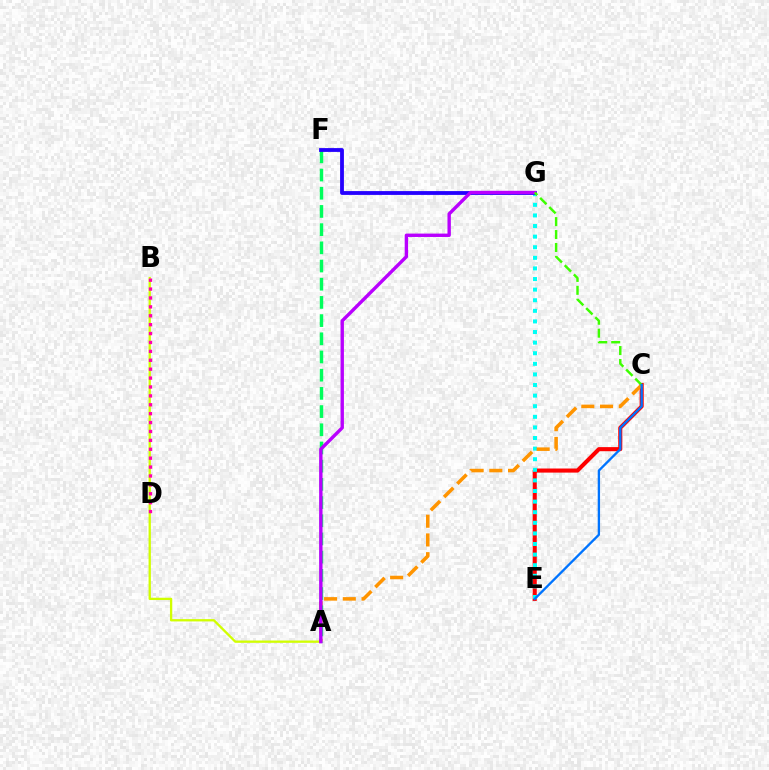{('A', 'B'): [{'color': '#d1ff00', 'line_style': 'solid', 'thickness': 1.66}], ('C', 'E'): [{'color': '#ff0000', 'line_style': 'solid', 'thickness': 2.94}, {'color': '#0074ff', 'line_style': 'solid', 'thickness': 1.68}], ('E', 'G'): [{'color': '#00fff6', 'line_style': 'dotted', 'thickness': 2.88}], ('A', 'C'): [{'color': '#ff9400', 'line_style': 'dashed', 'thickness': 2.54}], ('A', 'F'): [{'color': '#00ff5c', 'line_style': 'dashed', 'thickness': 2.47}], ('F', 'G'): [{'color': '#2500ff', 'line_style': 'solid', 'thickness': 2.74}], ('A', 'G'): [{'color': '#b900ff', 'line_style': 'solid', 'thickness': 2.44}], ('B', 'D'): [{'color': '#ff00ac', 'line_style': 'dotted', 'thickness': 2.42}], ('C', 'G'): [{'color': '#3dff00', 'line_style': 'dashed', 'thickness': 1.76}]}